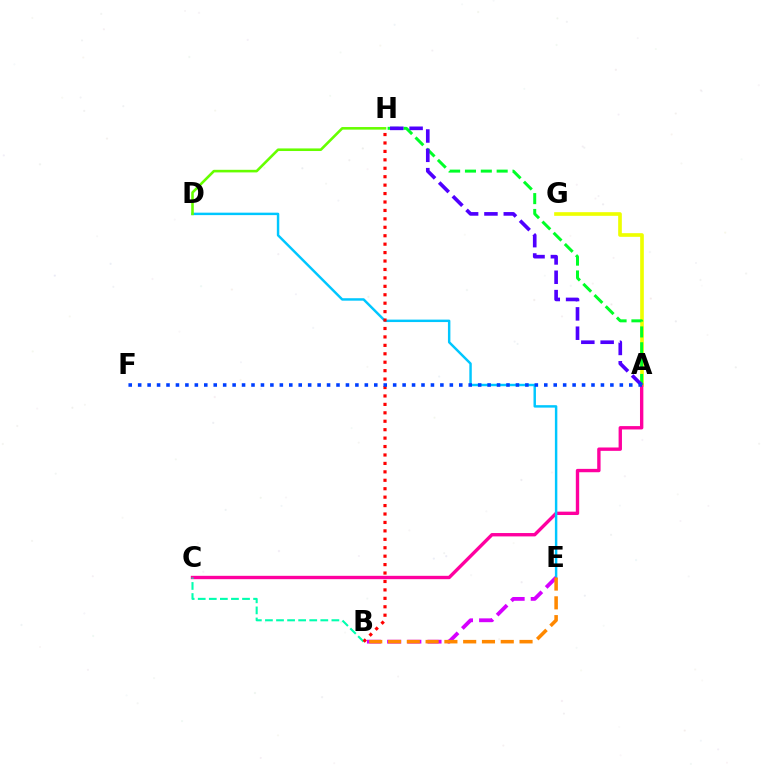{('A', 'G'): [{'color': '#eeff00', 'line_style': 'solid', 'thickness': 2.63}], ('A', 'C'): [{'color': '#ff00a0', 'line_style': 'solid', 'thickness': 2.42}], ('D', 'E'): [{'color': '#00c7ff', 'line_style': 'solid', 'thickness': 1.76}], ('B', 'E'): [{'color': '#d600ff', 'line_style': 'dashed', 'thickness': 2.74}, {'color': '#ff8800', 'line_style': 'dashed', 'thickness': 2.55}], ('A', 'H'): [{'color': '#00ff27', 'line_style': 'dashed', 'thickness': 2.15}, {'color': '#4f00ff', 'line_style': 'dashed', 'thickness': 2.63}], ('B', 'C'): [{'color': '#00ffaf', 'line_style': 'dashed', 'thickness': 1.5}], ('D', 'H'): [{'color': '#66ff00', 'line_style': 'solid', 'thickness': 1.87}], ('B', 'H'): [{'color': '#ff0000', 'line_style': 'dotted', 'thickness': 2.29}], ('A', 'F'): [{'color': '#003fff', 'line_style': 'dotted', 'thickness': 2.57}]}